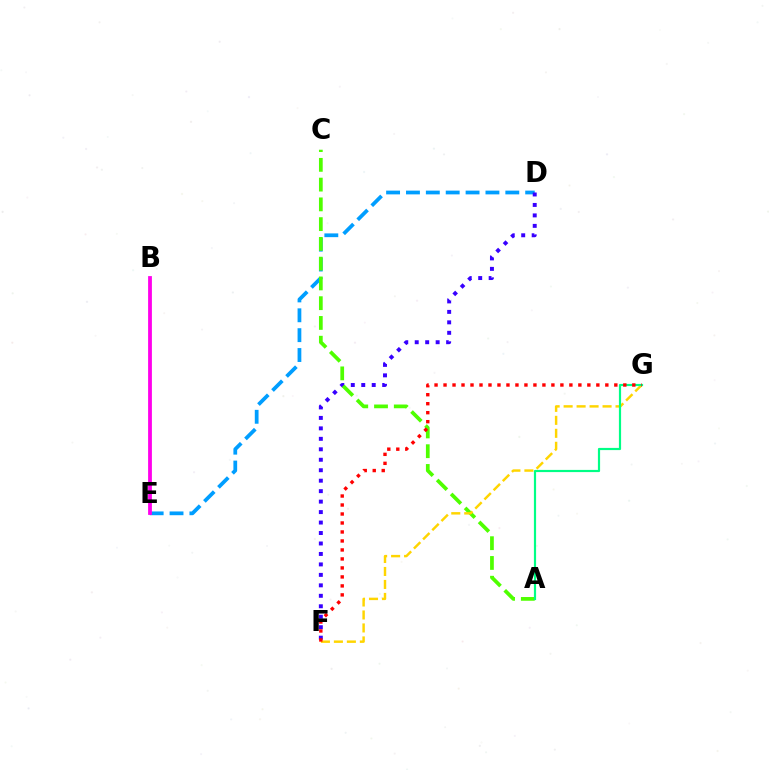{('D', 'E'): [{'color': '#009eff', 'line_style': 'dashed', 'thickness': 2.7}], ('D', 'F'): [{'color': '#3700ff', 'line_style': 'dotted', 'thickness': 2.84}], ('A', 'C'): [{'color': '#4fff00', 'line_style': 'dashed', 'thickness': 2.68}], ('B', 'E'): [{'color': '#ff00ed', 'line_style': 'solid', 'thickness': 2.73}], ('F', 'G'): [{'color': '#ffd500', 'line_style': 'dashed', 'thickness': 1.76}, {'color': '#ff0000', 'line_style': 'dotted', 'thickness': 2.44}], ('A', 'G'): [{'color': '#00ff86', 'line_style': 'solid', 'thickness': 1.58}]}